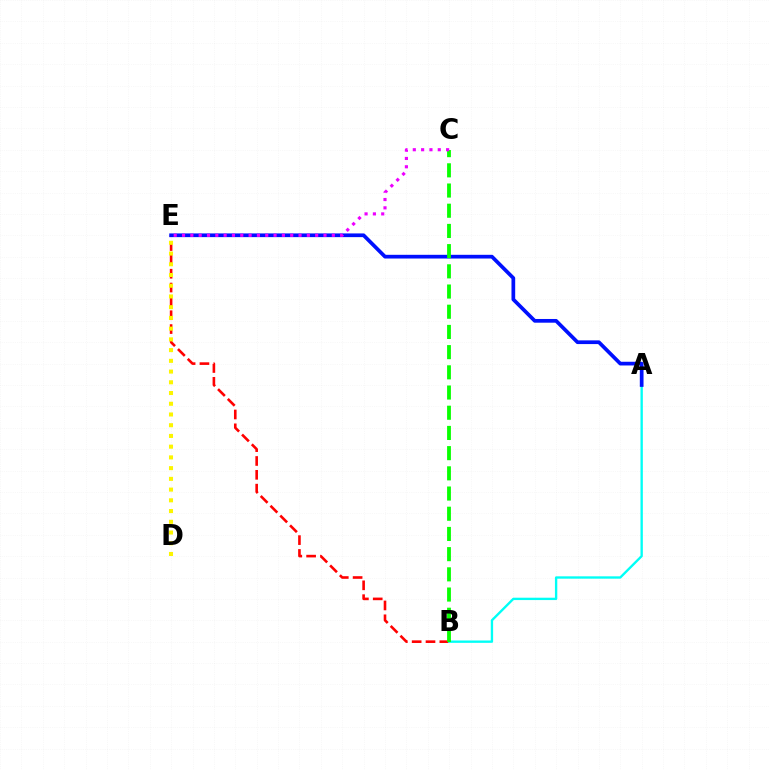{('B', 'E'): [{'color': '#ff0000', 'line_style': 'dashed', 'thickness': 1.88}], ('A', 'B'): [{'color': '#00fff6', 'line_style': 'solid', 'thickness': 1.69}], ('A', 'E'): [{'color': '#0010ff', 'line_style': 'solid', 'thickness': 2.67}], ('D', 'E'): [{'color': '#fcf500', 'line_style': 'dotted', 'thickness': 2.92}], ('B', 'C'): [{'color': '#08ff00', 'line_style': 'dashed', 'thickness': 2.74}], ('C', 'E'): [{'color': '#ee00ff', 'line_style': 'dotted', 'thickness': 2.26}]}